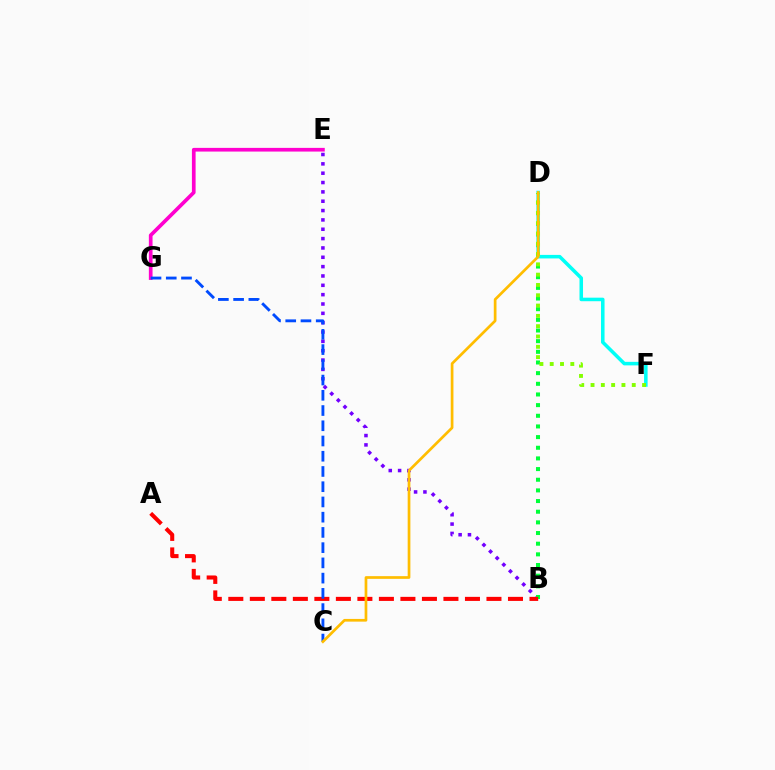{('B', 'E'): [{'color': '#7200ff', 'line_style': 'dotted', 'thickness': 2.54}], ('E', 'G'): [{'color': '#ff00cf', 'line_style': 'solid', 'thickness': 2.65}], ('B', 'D'): [{'color': '#00ff39', 'line_style': 'dotted', 'thickness': 2.9}], ('A', 'B'): [{'color': '#ff0000', 'line_style': 'dashed', 'thickness': 2.92}], ('D', 'F'): [{'color': '#00fff6', 'line_style': 'solid', 'thickness': 2.55}, {'color': '#84ff00', 'line_style': 'dotted', 'thickness': 2.8}], ('C', 'G'): [{'color': '#004bff', 'line_style': 'dashed', 'thickness': 2.07}], ('C', 'D'): [{'color': '#ffbd00', 'line_style': 'solid', 'thickness': 1.95}]}